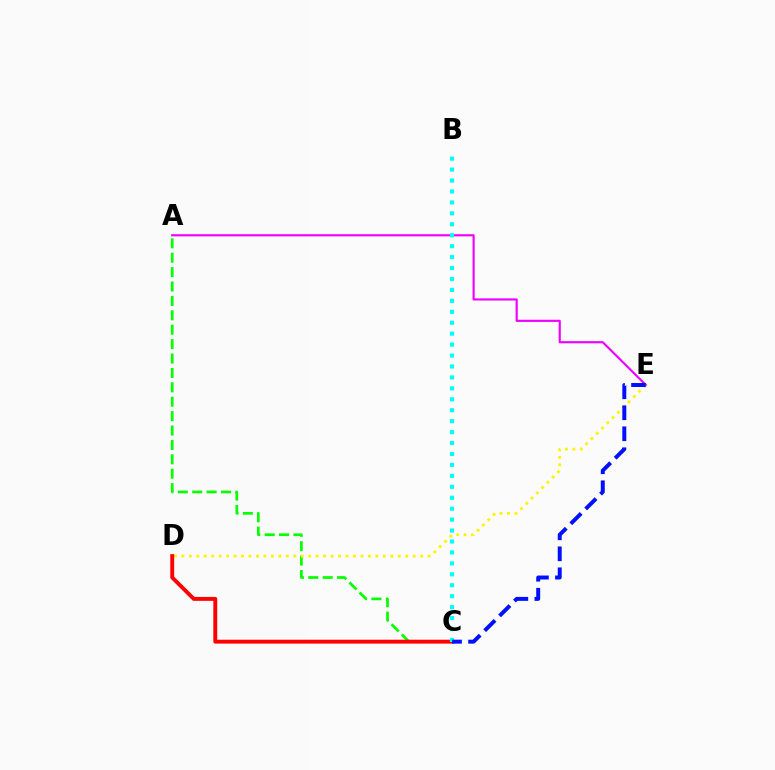{('A', 'C'): [{'color': '#08ff00', 'line_style': 'dashed', 'thickness': 1.96}], ('A', 'E'): [{'color': '#ee00ff', 'line_style': 'solid', 'thickness': 1.55}], ('D', 'E'): [{'color': '#fcf500', 'line_style': 'dotted', 'thickness': 2.03}], ('C', 'D'): [{'color': '#ff0000', 'line_style': 'solid', 'thickness': 2.81}], ('B', 'C'): [{'color': '#00fff6', 'line_style': 'dotted', 'thickness': 2.97}], ('C', 'E'): [{'color': '#0010ff', 'line_style': 'dashed', 'thickness': 2.85}]}